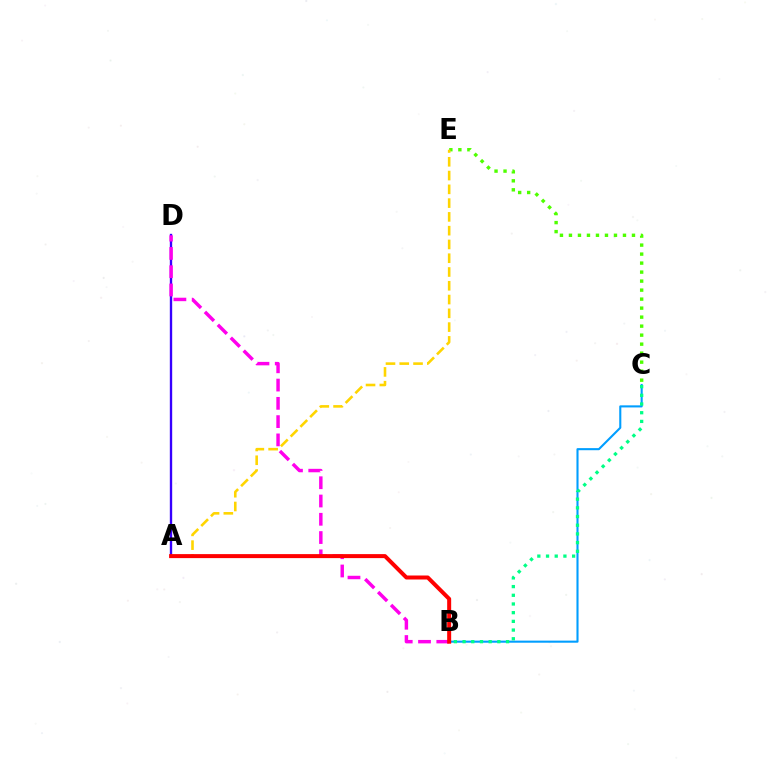{('C', 'E'): [{'color': '#4fff00', 'line_style': 'dotted', 'thickness': 2.45}], ('B', 'C'): [{'color': '#009eff', 'line_style': 'solid', 'thickness': 1.51}, {'color': '#00ff86', 'line_style': 'dotted', 'thickness': 2.36}], ('A', 'D'): [{'color': '#3700ff', 'line_style': 'solid', 'thickness': 1.7}], ('A', 'E'): [{'color': '#ffd500', 'line_style': 'dashed', 'thickness': 1.87}], ('B', 'D'): [{'color': '#ff00ed', 'line_style': 'dashed', 'thickness': 2.48}], ('A', 'B'): [{'color': '#ff0000', 'line_style': 'solid', 'thickness': 2.88}]}